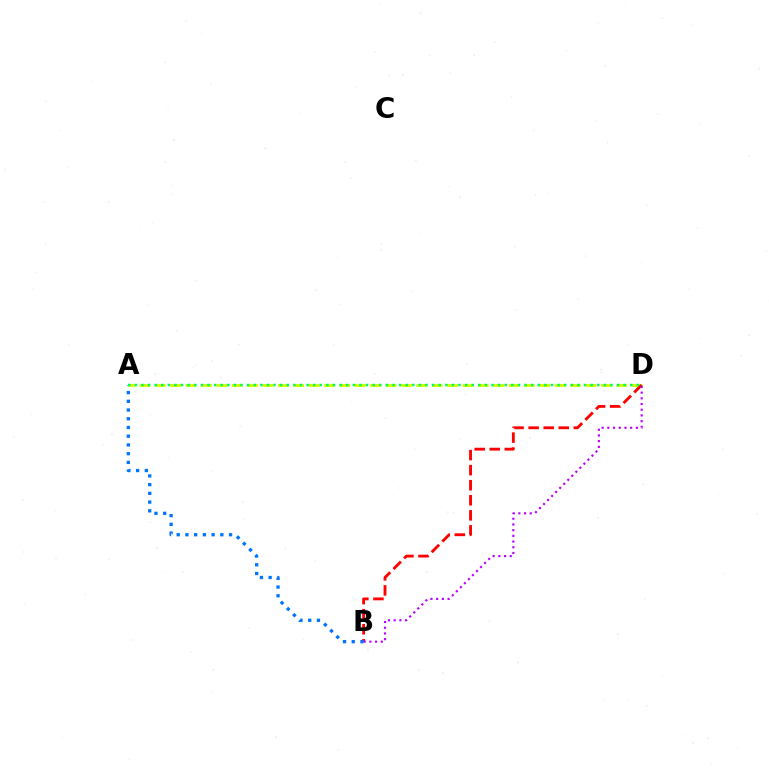{('A', 'D'): [{'color': '#d1ff00', 'line_style': 'dashed', 'thickness': 2.09}, {'color': '#00ff5c', 'line_style': 'dotted', 'thickness': 1.79}], ('B', 'D'): [{'color': '#ff0000', 'line_style': 'dashed', 'thickness': 2.05}, {'color': '#b900ff', 'line_style': 'dotted', 'thickness': 1.55}], ('A', 'B'): [{'color': '#0074ff', 'line_style': 'dotted', 'thickness': 2.37}]}